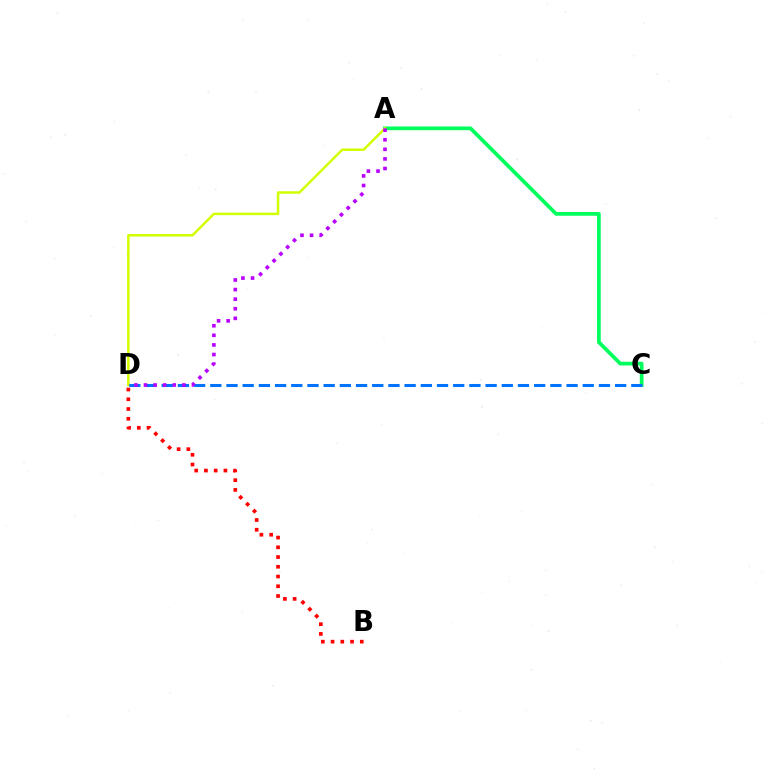{('A', 'C'): [{'color': '#00ff5c', 'line_style': 'solid', 'thickness': 2.68}], ('A', 'D'): [{'color': '#d1ff00', 'line_style': 'solid', 'thickness': 1.79}, {'color': '#b900ff', 'line_style': 'dotted', 'thickness': 2.61}], ('C', 'D'): [{'color': '#0074ff', 'line_style': 'dashed', 'thickness': 2.2}], ('B', 'D'): [{'color': '#ff0000', 'line_style': 'dotted', 'thickness': 2.65}]}